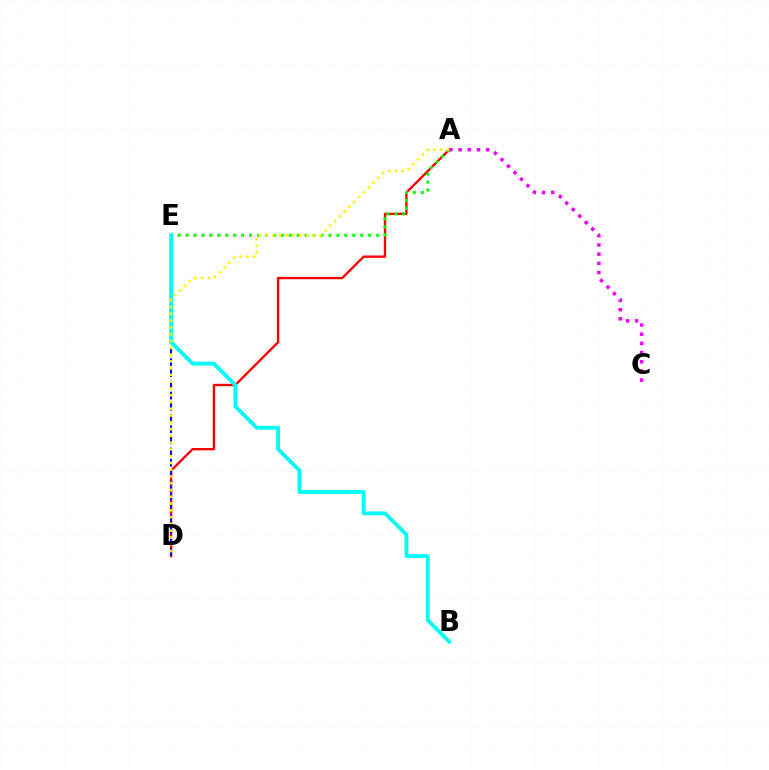{('A', 'D'): [{'color': '#ff0000', 'line_style': 'solid', 'thickness': 1.69}, {'color': '#fcf500', 'line_style': 'dotted', 'thickness': 1.84}], ('D', 'E'): [{'color': '#0010ff', 'line_style': 'dashed', 'thickness': 1.52}], ('A', 'E'): [{'color': '#08ff00', 'line_style': 'dotted', 'thickness': 2.16}], ('B', 'E'): [{'color': '#00fff6', 'line_style': 'solid', 'thickness': 2.77}], ('A', 'C'): [{'color': '#ee00ff', 'line_style': 'dotted', 'thickness': 2.5}]}